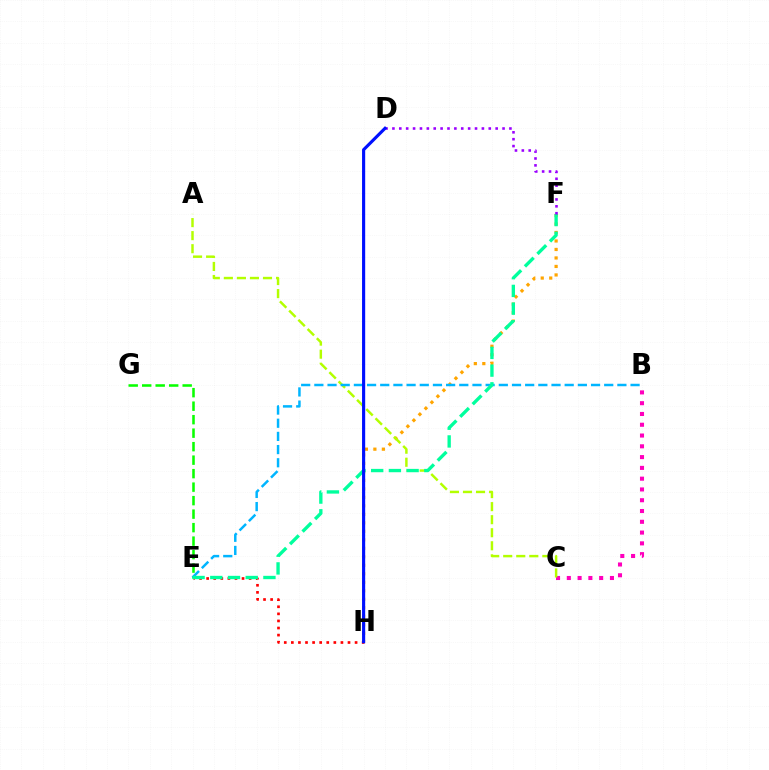{('F', 'H'): [{'color': '#ffa500', 'line_style': 'dotted', 'thickness': 2.31}], ('B', 'C'): [{'color': '#ff00bd', 'line_style': 'dotted', 'thickness': 2.93}], ('E', 'H'): [{'color': '#ff0000', 'line_style': 'dotted', 'thickness': 1.92}], ('A', 'C'): [{'color': '#b3ff00', 'line_style': 'dashed', 'thickness': 1.77}], ('E', 'G'): [{'color': '#08ff00', 'line_style': 'dashed', 'thickness': 1.83}], ('B', 'E'): [{'color': '#00b5ff', 'line_style': 'dashed', 'thickness': 1.79}], ('E', 'F'): [{'color': '#00ff9d', 'line_style': 'dashed', 'thickness': 2.41}], ('D', 'F'): [{'color': '#9b00ff', 'line_style': 'dotted', 'thickness': 1.87}], ('D', 'H'): [{'color': '#0010ff', 'line_style': 'solid', 'thickness': 2.26}]}